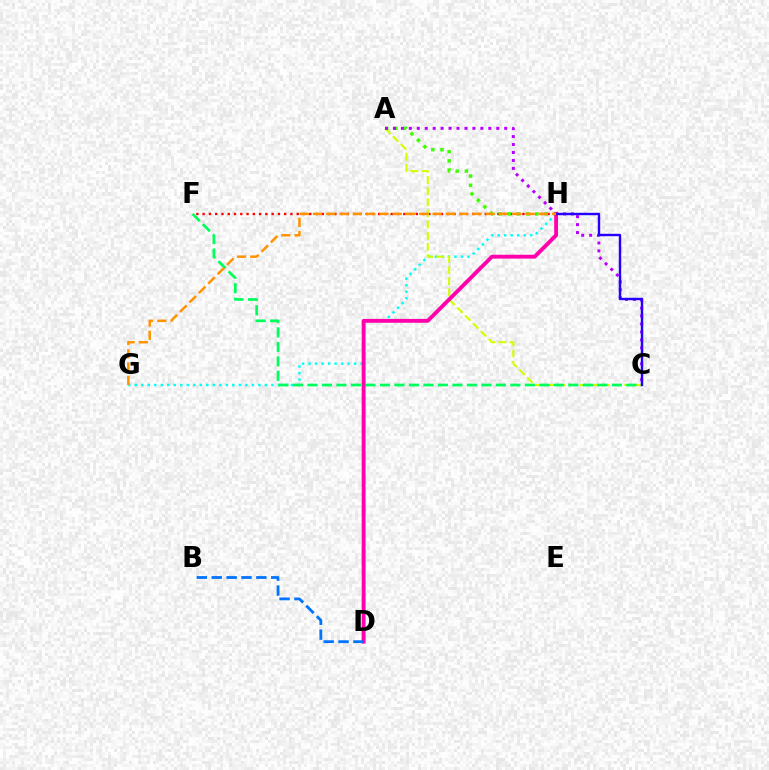{('G', 'H'): [{'color': '#00fff6', 'line_style': 'dotted', 'thickness': 1.77}, {'color': '#ff9400', 'line_style': 'dashed', 'thickness': 1.8}], ('F', 'H'): [{'color': '#ff0000', 'line_style': 'dotted', 'thickness': 1.7}], ('A', 'C'): [{'color': '#d1ff00', 'line_style': 'dashed', 'thickness': 1.51}, {'color': '#b900ff', 'line_style': 'dotted', 'thickness': 2.16}], ('C', 'F'): [{'color': '#00ff5c', 'line_style': 'dashed', 'thickness': 1.97}], ('A', 'H'): [{'color': '#3dff00', 'line_style': 'dotted', 'thickness': 2.49}], ('D', 'H'): [{'color': '#ff00ac', 'line_style': 'solid', 'thickness': 2.78}], ('C', 'H'): [{'color': '#2500ff', 'line_style': 'solid', 'thickness': 1.74}], ('B', 'D'): [{'color': '#0074ff', 'line_style': 'dashed', 'thickness': 2.02}]}